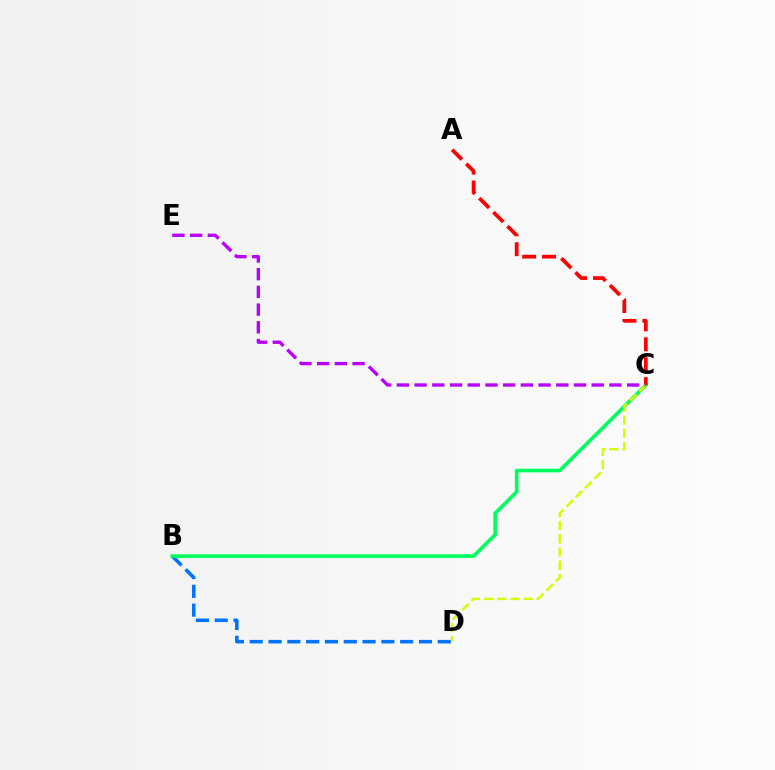{('B', 'D'): [{'color': '#0074ff', 'line_style': 'dashed', 'thickness': 2.55}], ('B', 'C'): [{'color': '#00ff5c', 'line_style': 'solid', 'thickness': 2.61}], ('A', 'C'): [{'color': '#ff0000', 'line_style': 'dashed', 'thickness': 2.7}], ('C', 'D'): [{'color': '#d1ff00', 'line_style': 'dashed', 'thickness': 1.79}], ('C', 'E'): [{'color': '#b900ff', 'line_style': 'dashed', 'thickness': 2.41}]}